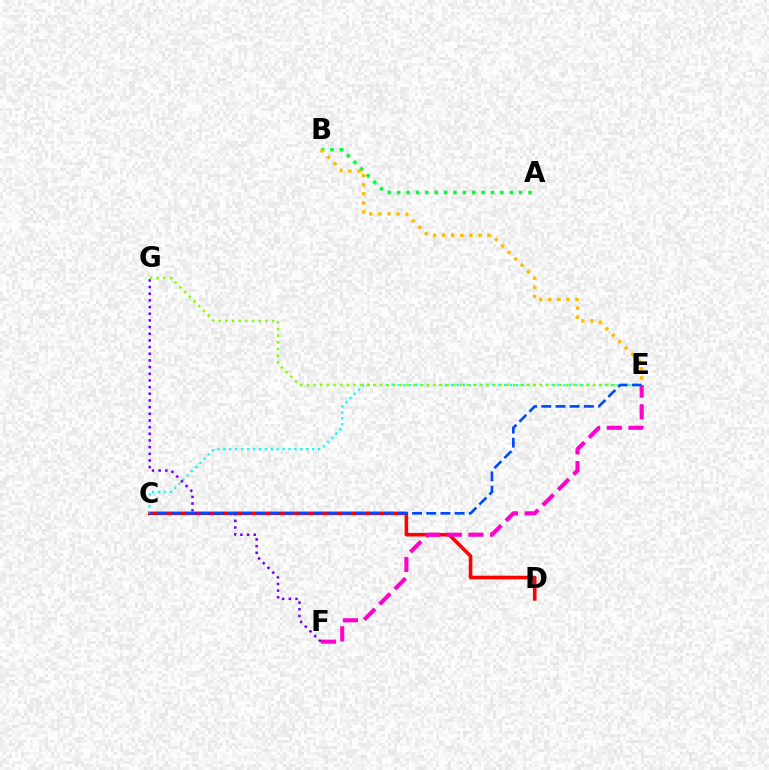{('A', 'B'): [{'color': '#00ff39', 'line_style': 'dotted', 'thickness': 2.55}], ('C', 'D'): [{'color': '#ff0000', 'line_style': 'solid', 'thickness': 2.59}], ('C', 'E'): [{'color': '#00fff6', 'line_style': 'dotted', 'thickness': 1.61}, {'color': '#004bff', 'line_style': 'dashed', 'thickness': 1.93}], ('E', 'F'): [{'color': '#ff00cf', 'line_style': 'dashed', 'thickness': 2.95}], ('F', 'G'): [{'color': '#7200ff', 'line_style': 'dotted', 'thickness': 1.81}], ('E', 'G'): [{'color': '#84ff00', 'line_style': 'dotted', 'thickness': 1.81}], ('B', 'E'): [{'color': '#ffbd00', 'line_style': 'dotted', 'thickness': 2.47}]}